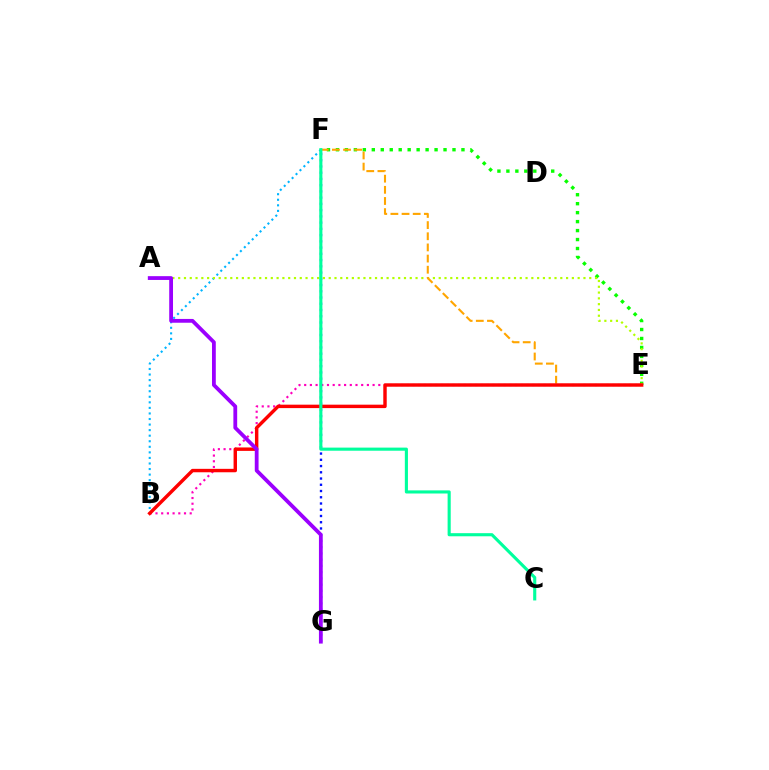{('F', 'G'): [{'color': '#0010ff', 'line_style': 'dotted', 'thickness': 1.7}], ('B', 'F'): [{'color': '#00b5ff', 'line_style': 'dotted', 'thickness': 1.51}], ('E', 'F'): [{'color': '#08ff00', 'line_style': 'dotted', 'thickness': 2.44}, {'color': '#ffa500', 'line_style': 'dashed', 'thickness': 1.52}], ('B', 'E'): [{'color': '#ff00bd', 'line_style': 'dotted', 'thickness': 1.55}, {'color': '#ff0000', 'line_style': 'solid', 'thickness': 2.47}], ('A', 'E'): [{'color': '#b3ff00', 'line_style': 'dotted', 'thickness': 1.57}], ('C', 'F'): [{'color': '#00ff9d', 'line_style': 'solid', 'thickness': 2.24}], ('A', 'G'): [{'color': '#9b00ff', 'line_style': 'solid', 'thickness': 2.73}]}